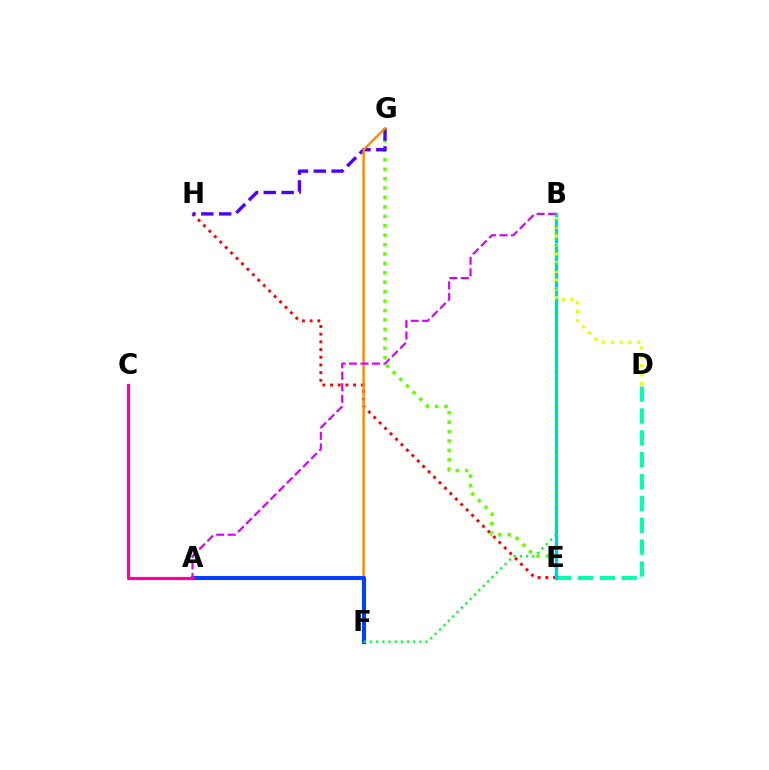{('E', 'G'): [{'color': '#66ff00', 'line_style': 'dotted', 'thickness': 2.56}], ('D', 'E'): [{'color': '#00ffaf', 'line_style': 'dashed', 'thickness': 2.97}], ('E', 'H'): [{'color': '#ff0000', 'line_style': 'dotted', 'thickness': 2.09}], ('G', 'H'): [{'color': '#4f00ff', 'line_style': 'dashed', 'thickness': 2.42}], ('B', 'E'): [{'color': '#00c7ff', 'line_style': 'solid', 'thickness': 2.44}], ('F', 'G'): [{'color': '#ff8800', 'line_style': 'solid', 'thickness': 1.71}], ('A', 'F'): [{'color': '#003fff', 'line_style': 'solid', 'thickness': 2.92}], ('A', 'C'): [{'color': '#ff00a0', 'line_style': 'solid', 'thickness': 2.3}], ('A', 'B'): [{'color': '#d600ff', 'line_style': 'dashed', 'thickness': 1.56}], ('B', 'D'): [{'color': '#eeff00', 'line_style': 'dotted', 'thickness': 2.39}], ('B', 'F'): [{'color': '#00ff27', 'line_style': 'dotted', 'thickness': 1.68}]}